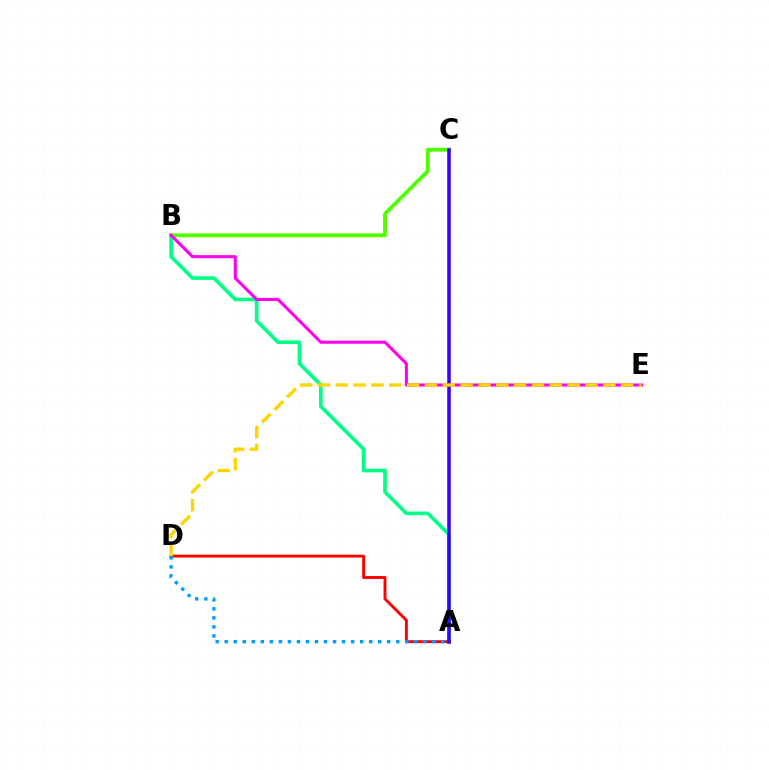{('A', 'B'): [{'color': '#00ff86', 'line_style': 'solid', 'thickness': 2.63}], ('A', 'D'): [{'color': '#ff0000', 'line_style': 'solid', 'thickness': 2.09}, {'color': '#009eff', 'line_style': 'dotted', 'thickness': 2.45}], ('B', 'C'): [{'color': '#4fff00', 'line_style': 'solid', 'thickness': 2.75}], ('B', 'E'): [{'color': '#ff00ed', 'line_style': 'solid', 'thickness': 2.21}], ('A', 'C'): [{'color': '#3700ff', 'line_style': 'solid', 'thickness': 2.54}], ('D', 'E'): [{'color': '#ffd500', 'line_style': 'dashed', 'thickness': 2.42}]}